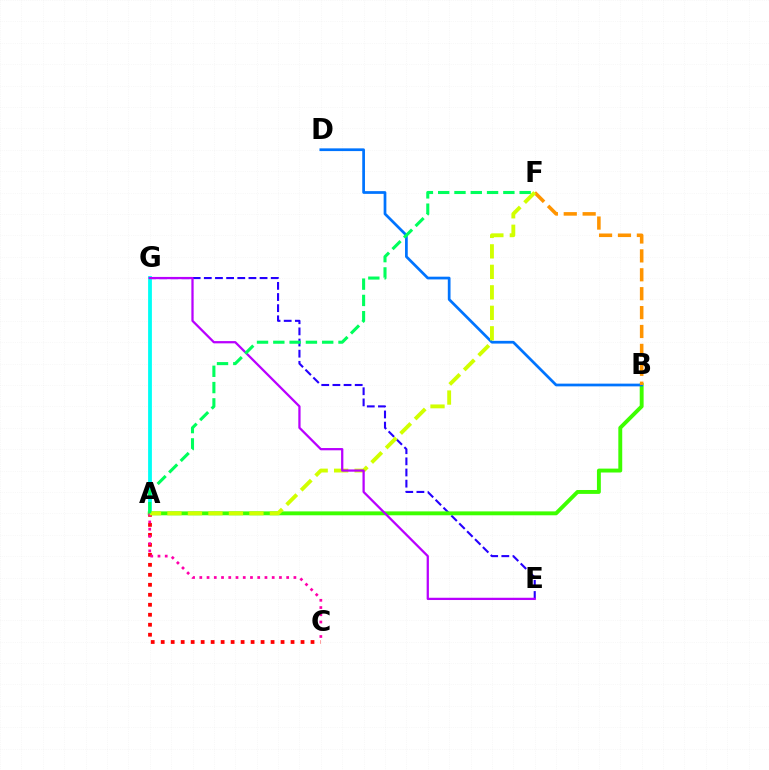{('E', 'G'): [{'color': '#2500ff', 'line_style': 'dashed', 'thickness': 1.51}, {'color': '#b900ff', 'line_style': 'solid', 'thickness': 1.63}], ('A', 'C'): [{'color': '#ff0000', 'line_style': 'dotted', 'thickness': 2.71}, {'color': '#ff00ac', 'line_style': 'dotted', 'thickness': 1.97}], ('A', 'G'): [{'color': '#00fff6', 'line_style': 'solid', 'thickness': 2.73}], ('A', 'B'): [{'color': '#3dff00', 'line_style': 'solid', 'thickness': 2.81}], ('B', 'D'): [{'color': '#0074ff', 'line_style': 'solid', 'thickness': 1.96}], ('B', 'F'): [{'color': '#ff9400', 'line_style': 'dashed', 'thickness': 2.57}], ('A', 'F'): [{'color': '#d1ff00', 'line_style': 'dashed', 'thickness': 2.78}, {'color': '#00ff5c', 'line_style': 'dashed', 'thickness': 2.21}]}